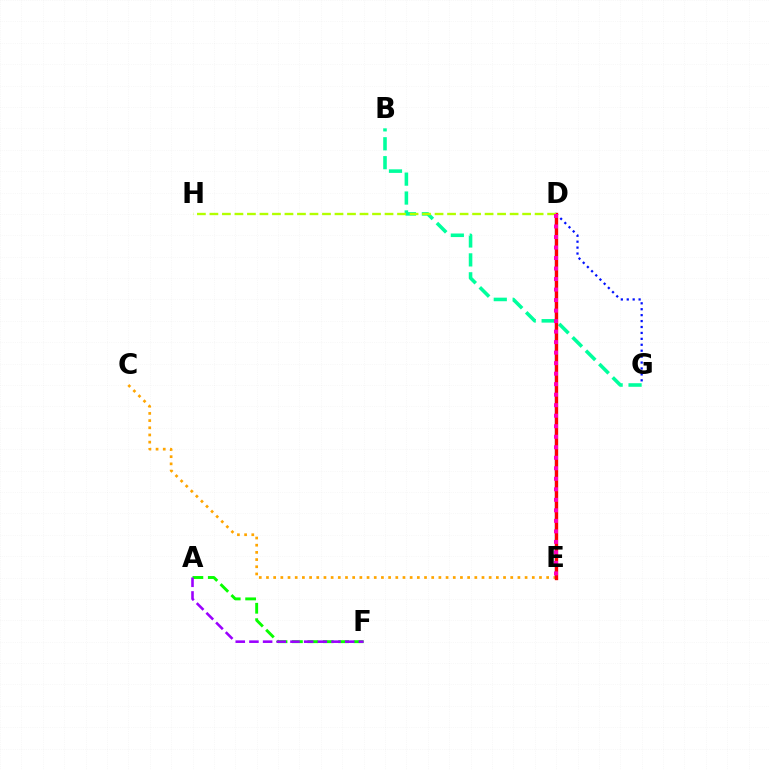{('B', 'G'): [{'color': '#00ff9d', 'line_style': 'dashed', 'thickness': 2.57}], ('C', 'E'): [{'color': '#ffa500', 'line_style': 'dotted', 'thickness': 1.95}], ('A', 'F'): [{'color': '#08ff00', 'line_style': 'dashed', 'thickness': 2.09}, {'color': '#9b00ff', 'line_style': 'dashed', 'thickness': 1.86}], ('D', 'E'): [{'color': '#00b5ff', 'line_style': 'solid', 'thickness': 1.65}, {'color': '#ff0000', 'line_style': 'solid', 'thickness': 2.41}, {'color': '#ff00bd', 'line_style': 'dotted', 'thickness': 2.86}], ('D', 'G'): [{'color': '#0010ff', 'line_style': 'dotted', 'thickness': 1.61}], ('D', 'H'): [{'color': '#b3ff00', 'line_style': 'dashed', 'thickness': 1.7}]}